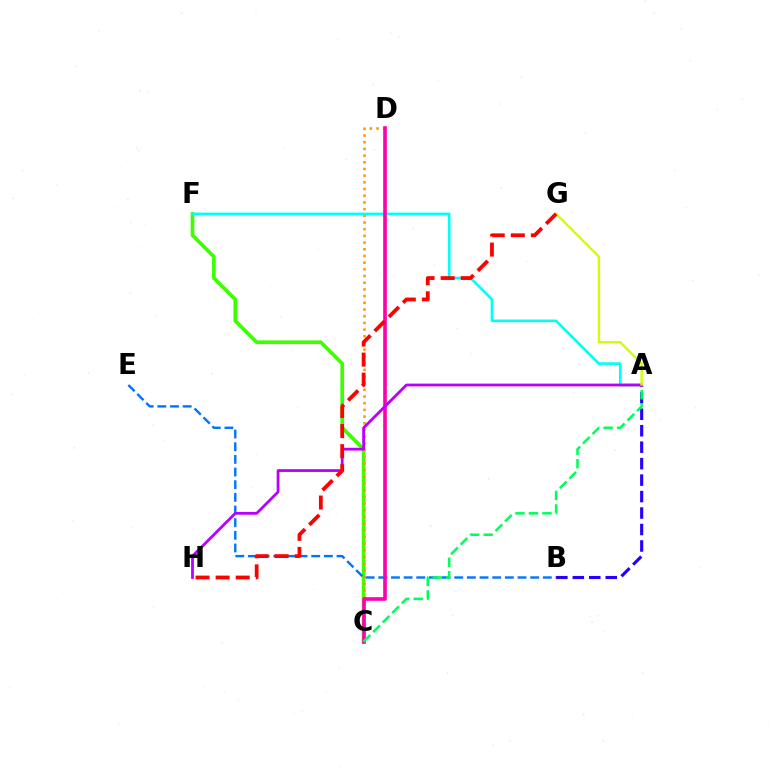{('C', 'F'): [{'color': '#3dff00', 'line_style': 'solid', 'thickness': 2.64}], ('B', 'E'): [{'color': '#0074ff', 'line_style': 'dashed', 'thickness': 1.72}], ('C', 'D'): [{'color': '#ff9400', 'line_style': 'dotted', 'thickness': 1.82}, {'color': '#ff00ac', 'line_style': 'solid', 'thickness': 2.61}], ('A', 'F'): [{'color': '#00fff6', 'line_style': 'solid', 'thickness': 1.9}], ('A', 'B'): [{'color': '#2500ff', 'line_style': 'dashed', 'thickness': 2.24}], ('A', 'H'): [{'color': '#b900ff', 'line_style': 'solid', 'thickness': 2.01}], ('A', 'G'): [{'color': '#d1ff00', 'line_style': 'solid', 'thickness': 1.72}], ('A', 'C'): [{'color': '#00ff5c', 'line_style': 'dashed', 'thickness': 1.84}], ('G', 'H'): [{'color': '#ff0000', 'line_style': 'dashed', 'thickness': 2.73}]}